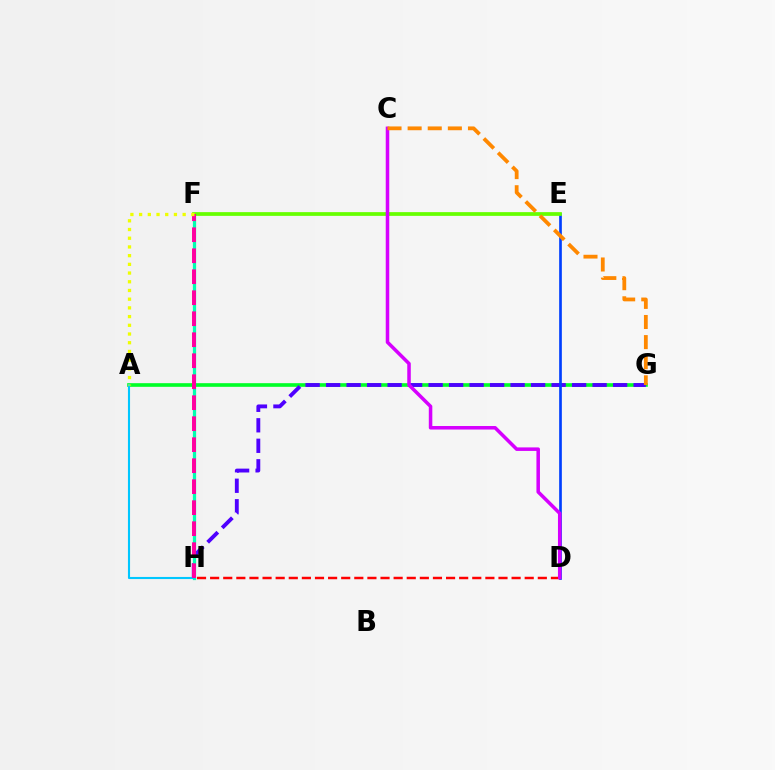{('A', 'G'): [{'color': '#00ff27', 'line_style': 'solid', 'thickness': 2.62}], ('G', 'H'): [{'color': '#4f00ff', 'line_style': 'dashed', 'thickness': 2.78}], ('F', 'H'): [{'color': '#00ffaf', 'line_style': 'solid', 'thickness': 2.33}, {'color': '#ff00a0', 'line_style': 'dashed', 'thickness': 2.85}], ('D', 'E'): [{'color': '#003fff', 'line_style': 'solid', 'thickness': 1.93}], ('A', 'H'): [{'color': '#00c7ff', 'line_style': 'solid', 'thickness': 1.51}], ('D', 'H'): [{'color': '#ff0000', 'line_style': 'dashed', 'thickness': 1.78}], ('E', 'F'): [{'color': '#66ff00', 'line_style': 'solid', 'thickness': 2.69}], ('C', 'D'): [{'color': '#d600ff', 'line_style': 'solid', 'thickness': 2.54}], ('C', 'G'): [{'color': '#ff8800', 'line_style': 'dashed', 'thickness': 2.73}], ('A', 'F'): [{'color': '#eeff00', 'line_style': 'dotted', 'thickness': 2.37}]}